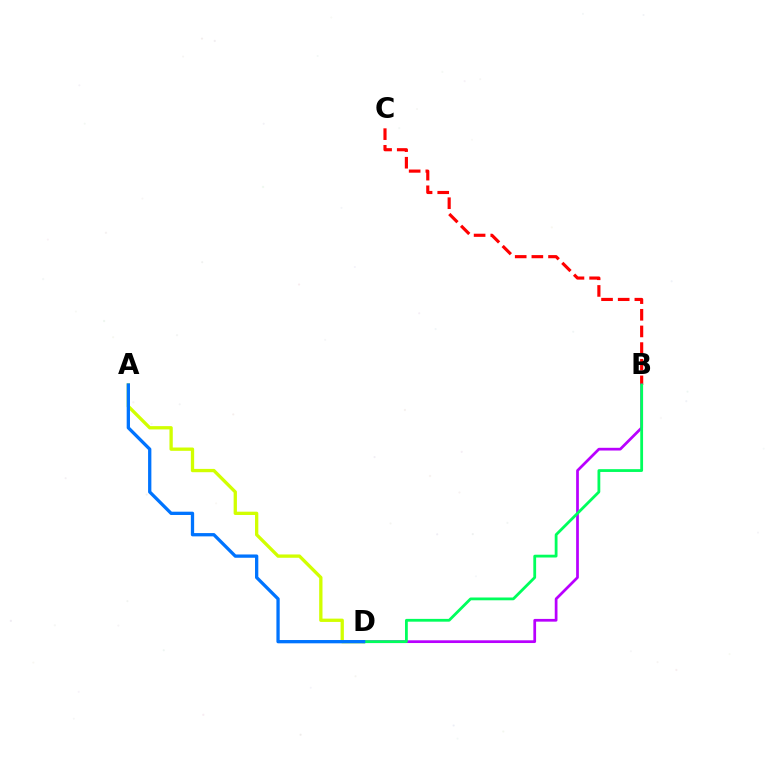{('B', 'C'): [{'color': '#ff0000', 'line_style': 'dashed', 'thickness': 2.26}], ('B', 'D'): [{'color': '#b900ff', 'line_style': 'solid', 'thickness': 1.97}, {'color': '#00ff5c', 'line_style': 'solid', 'thickness': 2.01}], ('A', 'D'): [{'color': '#d1ff00', 'line_style': 'solid', 'thickness': 2.38}, {'color': '#0074ff', 'line_style': 'solid', 'thickness': 2.37}]}